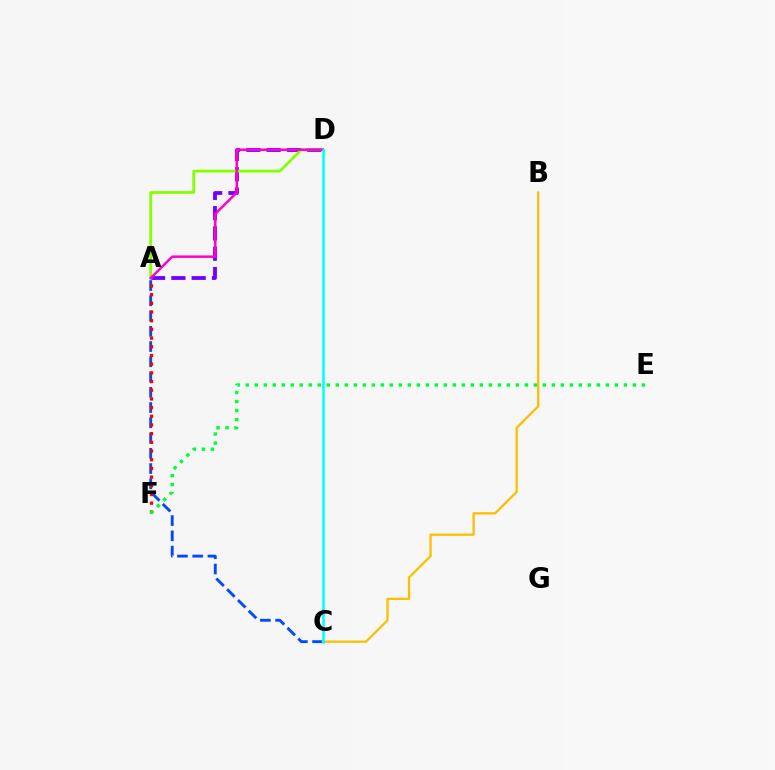{('A', 'C'): [{'color': '#004bff', 'line_style': 'dashed', 'thickness': 2.07}], ('A', 'F'): [{'color': '#ff0000', 'line_style': 'dotted', 'thickness': 2.36}], ('A', 'D'): [{'color': '#7200ff', 'line_style': 'dashed', 'thickness': 2.76}, {'color': '#84ff00', 'line_style': 'solid', 'thickness': 1.99}, {'color': '#ff00cf', 'line_style': 'solid', 'thickness': 1.78}], ('B', 'C'): [{'color': '#ffbd00', 'line_style': 'solid', 'thickness': 1.64}], ('E', 'F'): [{'color': '#00ff39', 'line_style': 'dotted', 'thickness': 2.45}], ('C', 'D'): [{'color': '#00fff6', 'line_style': 'solid', 'thickness': 1.84}]}